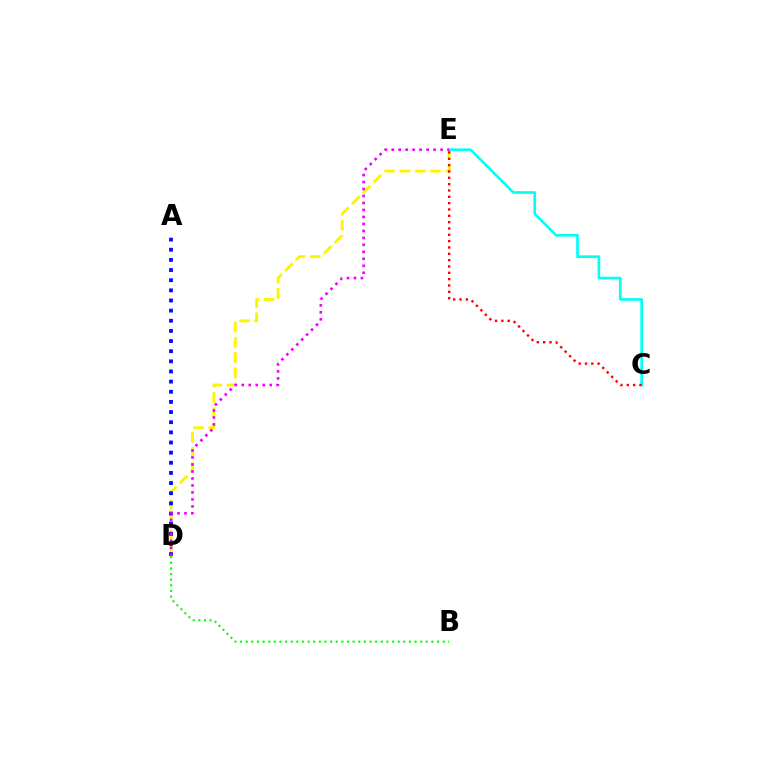{('D', 'E'): [{'color': '#fcf500', 'line_style': 'dashed', 'thickness': 2.08}, {'color': '#ee00ff', 'line_style': 'dotted', 'thickness': 1.9}], ('A', 'D'): [{'color': '#0010ff', 'line_style': 'dotted', 'thickness': 2.76}], ('C', 'E'): [{'color': '#00fff6', 'line_style': 'solid', 'thickness': 1.91}, {'color': '#ff0000', 'line_style': 'dotted', 'thickness': 1.72}], ('B', 'D'): [{'color': '#08ff00', 'line_style': 'dotted', 'thickness': 1.53}]}